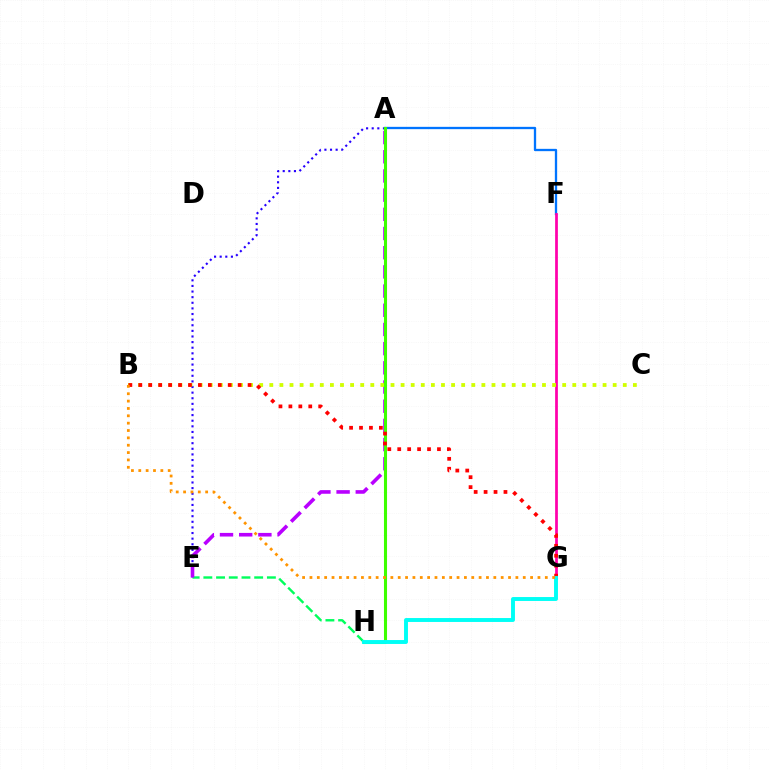{('A', 'E'): [{'color': '#2500ff', 'line_style': 'dotted', 'thickness': 1.53}, {'color': '#b900ff', 'line_style': 'dashed', 'thickness': 2.61}], ('A', 'F'): [{'color': '#0074ff', 'line_style': 'solid', 'thickness': 1.67}], ('E', 'H'): [{'color': '#00ff5c', 'line_style': 'dashed', 'thickness': 1.73}], ('F', 'G'): [{'color': '#ff00ac', 'line_style': 'solid', 'thickness': 1.97}], ('B', 'C'): [{'color': '#d1ff00', 'line_style': 'dotted', 'thickness': 2.74}], ('A', 'H'): [{'color': '#3dff00', 'line_style': 'solid', 'thickness': 2.21}], ('B', 'G'): [{'color': '#ff0000', 'line_style': 'dotted', 'thickness': 2.7}, {'color': '#ff9400', 'line_style': 'dotted', 'thickness': 2.0}], ('G', 'H'): [{'color': '#00fff6', 'line_style': 'solid', 'thickness': 2.82}]}